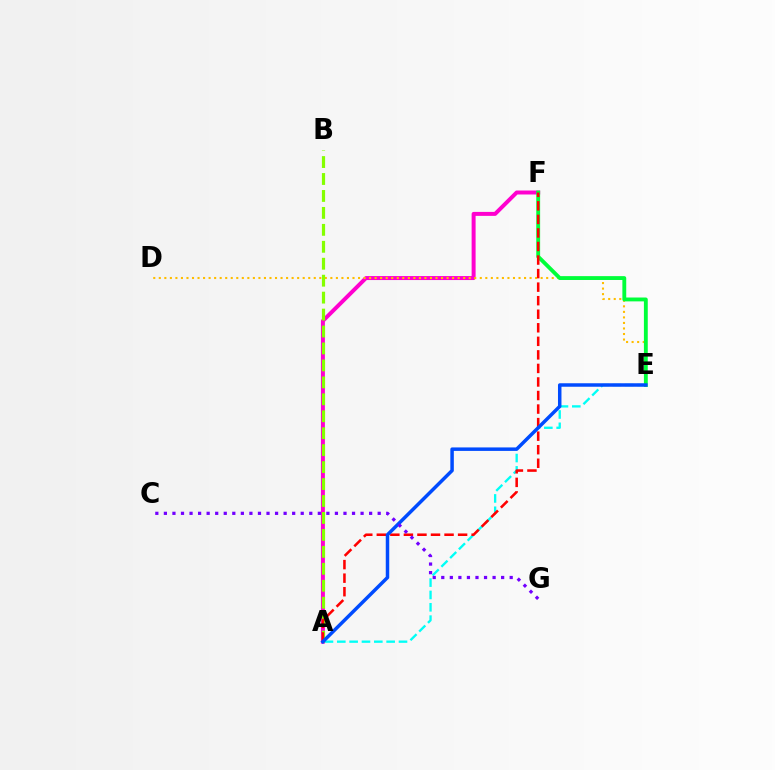{('A', 'E'): [{'color': '#00fff6', 'line_style': 'dashed', 'thickness': 1.68}, {'color': '#004bff', 'line_style': 'solid', 'thickness': 2.51}], ('A', 'F'): [{'color': '#ff00cf', 'line_style': 'solid', 'thickness': 2.86}, {'color': '#ff0000', 'line_style': 'dashed', 'thickness': 1.84}], ('D', 'E'): [{'color': '#ffbd00', 'line_style': 'dotted', 'thickness': 1.5}], ('E', 'F'): [{'color': '#00ff39', 'line_style': 'solid', 'thickness': 2.77}], ('A', 'B'): [{'color': '#84ff00', 'line_style': 'dashed', 'thickness': 2.3}], ('C', 'G'): [{'color': '#7200ff', 'line_style': 'dotted', 'thickness': 2.32}]}